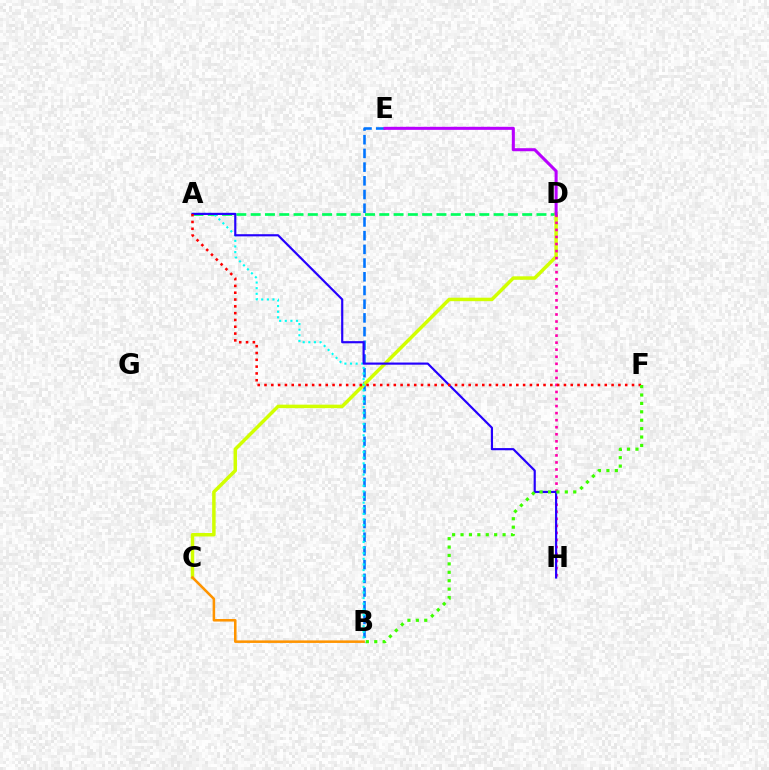{('A', 'D'): [{'color': '#00ff5c', 'line_style': 'dashed', 'thickness': 1.94}], ('B', 'E'): [{'color': '#0074ff', 'line_style': 'dashed', 'thickness': 1.86}], ('C', 'D'): [{'color': '#d1ff00', 'line_style': 'solid', 'thickness': 2.5}], ('D', 'H'): [{'color': '#ff00ac', 'line_style': 'dotted', 'thickness': 1.91}], ('A', 'B'): [{'color': '#00fff6', 'line_style': 'dotted', 'thickness': 1.53}], ('D', 'E'): [{'color': '#b900ff', 'line_style': 'solid', 'thickness': 2.19}], ('A', 'H'): [{'color': '#2500ff', 'line_style': 'solid', 'thickness': 1.56}], ('B', 'C'): [{'color': '#ff9400', 'line_style': 'solid', 'thickness': 1.83}], ('A', 'F'): [{'color': '#ff0000', 'line_style': 'dotted', 'thickness': 1.85}], ('B', 'F'): [{'color': '#3dff00', 'line_style': 'dotted', 'thickness': 2.28}]}